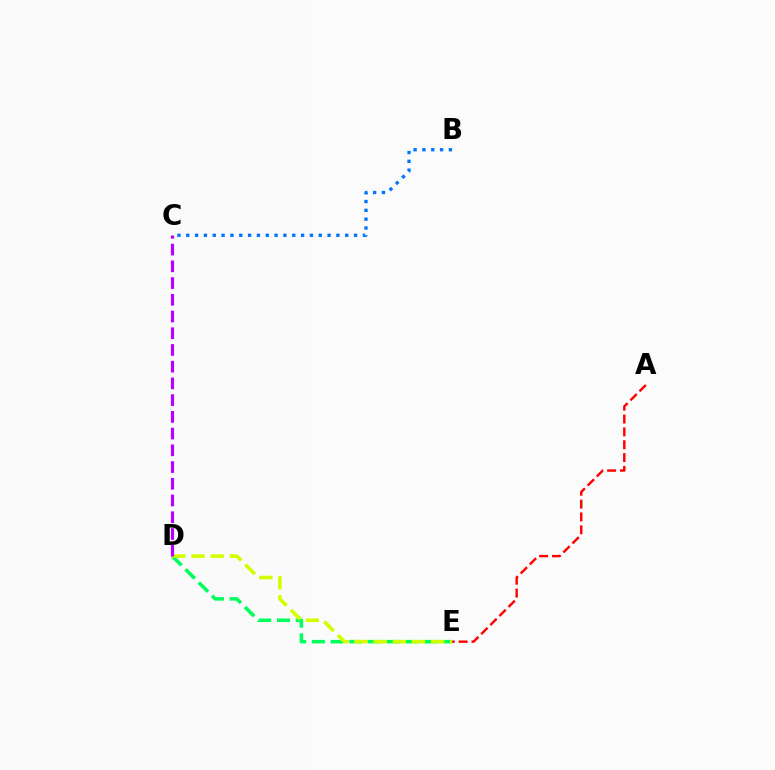{('B', 'C'): [{'color': '#0074ff', 'line_style': 'dotted', 'thickness': 2.4}], ('D', 'E'): [{'color': '#00ff5c', 'line_style': 'dashed', 'thickness': 2.55}, {'color': '#d1ff00', 'line_style': 'dashed', 'thickness': 2.6}], ('A', 'E'): [{'color': '#ff0000', 'line_style': 'dashed', 'thickness': 1.74}], ('C', 'D'): [{'color': '#b900ff', 'line_style': 'dashed', 'thickness': 2.27}]}